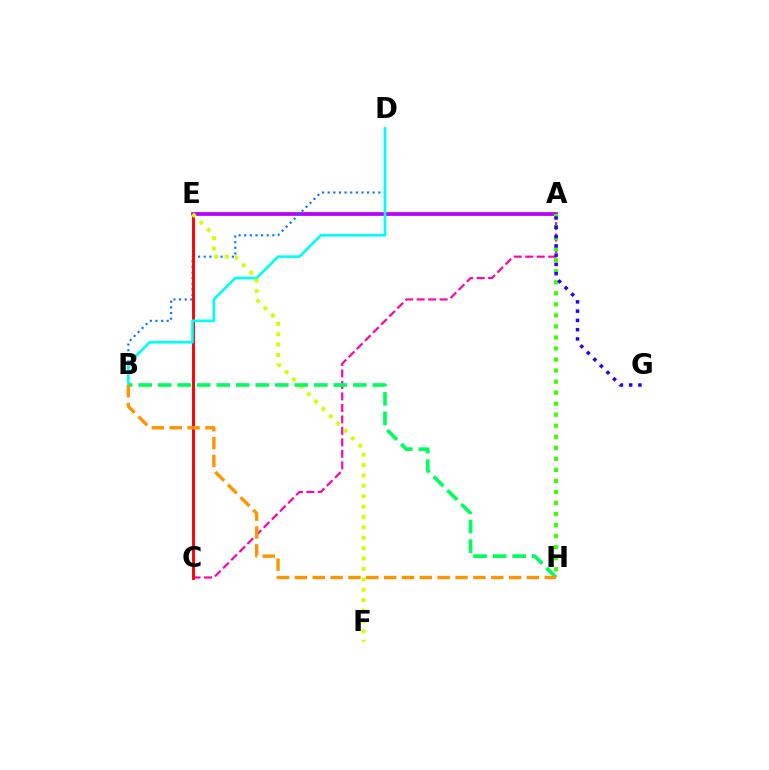{('A', 'E'): [{'color': '#b900ff', 'line_style': 'solid', 'thickness': 2.7}], ('B', 'D'): [{'color': '#0074ff', 'line_style': 'dotted', 'thickness': 1.53}, {'color': '#00fff6', 'line_style': 'solid', 'thickness': 1.93}], ('A', 'C'): [{'color': '#ff00ac', 'line_style': 'dashed', 'thickness': 1.56}], ('C', 'E'): [{'color': '#ff0000', 'line_style': 'solid', 'thickness': 2.08}], ('A', 'H'): [{'color': '#3dff00', 'line_style': 'dotted', 'thickness': 3.0}], ('A', 'G'): [{'color': '#2500ff', 'line_style': 'dotted', 'thickness': 2.52}], ('E', 'F'): [{'color': '#d1ff00', 'line_style': 'dotted', 'thickness': 2.82}], ('B', 'H'): [{'color': '#00ff5c', 'line_style': 'dashed', 'thickness': 2.65}, {'color': '#ff9400', 'line_style': 'dashed', 'thickness': 2.42}]}